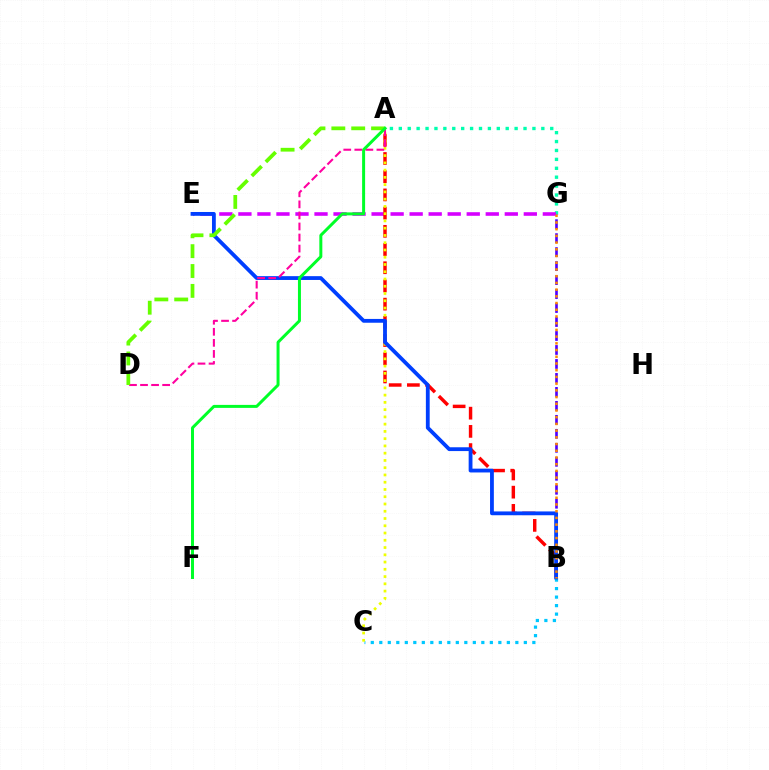{('A', 'G'): [{'color': '#00ffaf', 'line_style': 'dotted', 'thickness': 2.42}], ('B', 'G'): [{'color': '#4f00ff', 'line_style': 'dashed', 'thickness': 1.9}, {'color': '#ff8800', 'line_style': 'dotted', 'thickness': 1.82}], ('E', 'G'): [{'color': '#d600ff', 'line_style': 'dashed', 'thickness': 2.58}], ('A', 'B'): [{'color': '#ff0000', 'line_style': 'dashed', 'thickness': 2.47}], ('B', 'C'): [{'color': '#00c7ff', 'line_style': 'dotted', 'thickness': 2.31}], ('A', 'C'): [{'color': '#eeff00', 'line_style': 'dotted', 'thickness': 1.97}], ('B', 'E'): [{'color': '#003fff', 'line_style': 'solid', 'thickness': 2.74}], ('A', 'D'): [{'color': '#ff00a0', 'line_style': 'dashed', 'thickness': 1.5}, {'color': '#66ff00', 'line_style': 'dashed', 'thickness': 2.7}], ('A', 'F'): [{'color': '#00ff27', 'line_style': 'solid', 'thickness': 2.15}]}